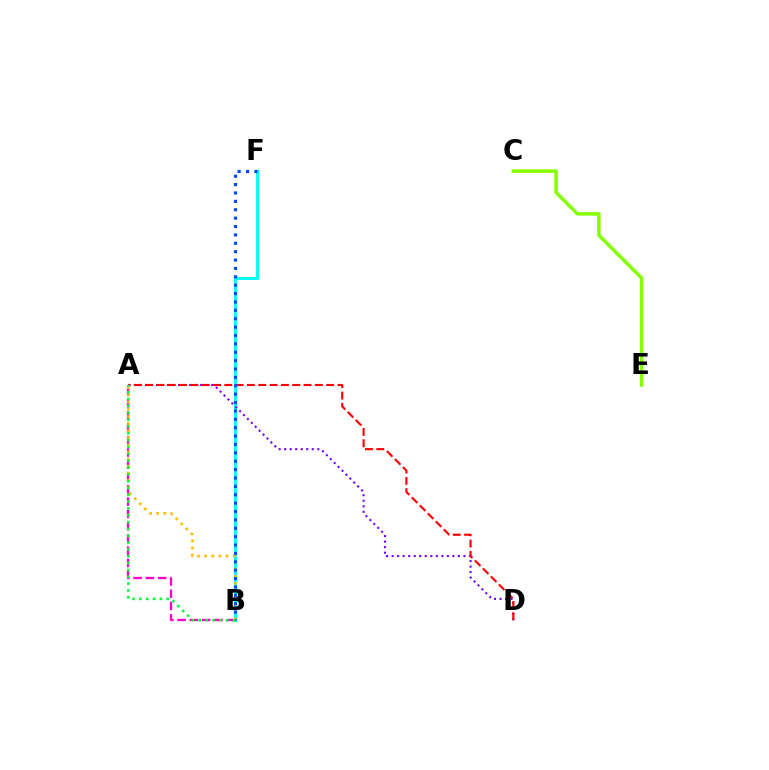{('B', 'F'): [{'color': '#00fff6', 'line_style': 'solid', 'thickness': 2.13}, {'color': '#004bff', 'line_style': 'dotted', 'thickness': 2.28}], ('A', 'D'): [{'color': '#7200ff', 'line_style': 'dotted', 'thickness': 1.5}, {'color': '#ff0000', 'line_style': 'dashed', 'thickness': 1.54}], ('A', 'B'): [{'color': '#ff00cf', 'line_style': 'dashed', 'thickness': 1.67}, {'color': '#ffbd00', 'line_style': 'dotted', 'thickness': 1.93}, {'color': '#00ff39', 'line_style': 'dotted', 'thickness': 1.86}], ('C', 'E'): [{'color': '#84ff00', 'line_style': 'solid', 'thickness': 2.51}]}